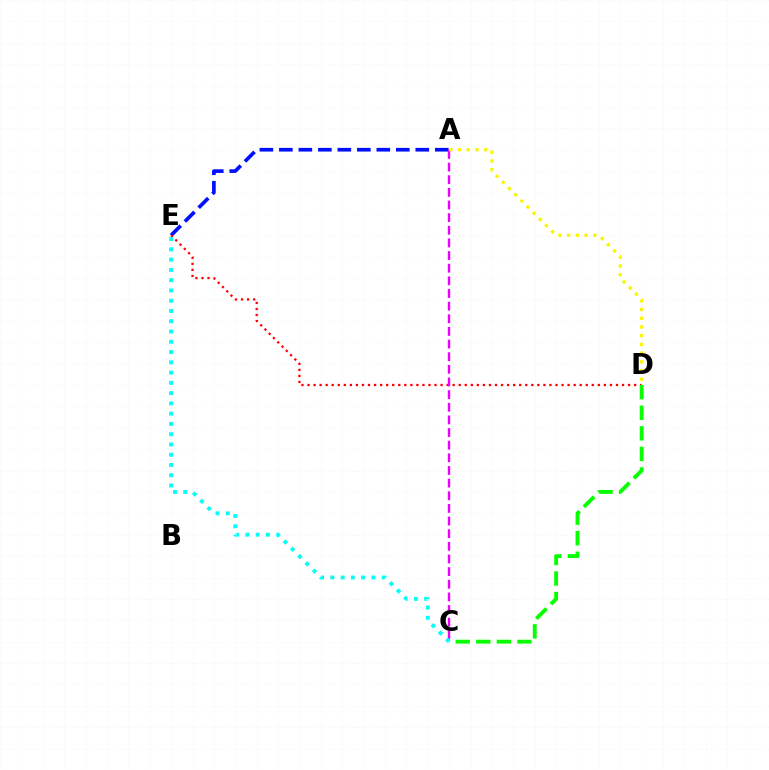{('A', 'E'): [{'color': '#0010ff', 'line_style': 'dashed', 'thickness': 2.65}], ('D', 'E'): [{'color': '#ff0000', 'line_style': 'dotted', 'thickness': 1.64}], ('A', 'C'): [{'color': '#ee00ff', 'line_style': 'dashed', 'thickness': 1.72}], ('C', 'D'): [{'color': '#08ff00', 'line_style': 'dashed', 'thickness': 2.79}], ('C', 'E'): [{'color': '#00fff6', 'line_style': 'dotted', 'thickness': 2.79}], ('A', 'D'): [{'color': '#fcf500', 'line_style': 'dotted', 'thickness': 2.37}]}